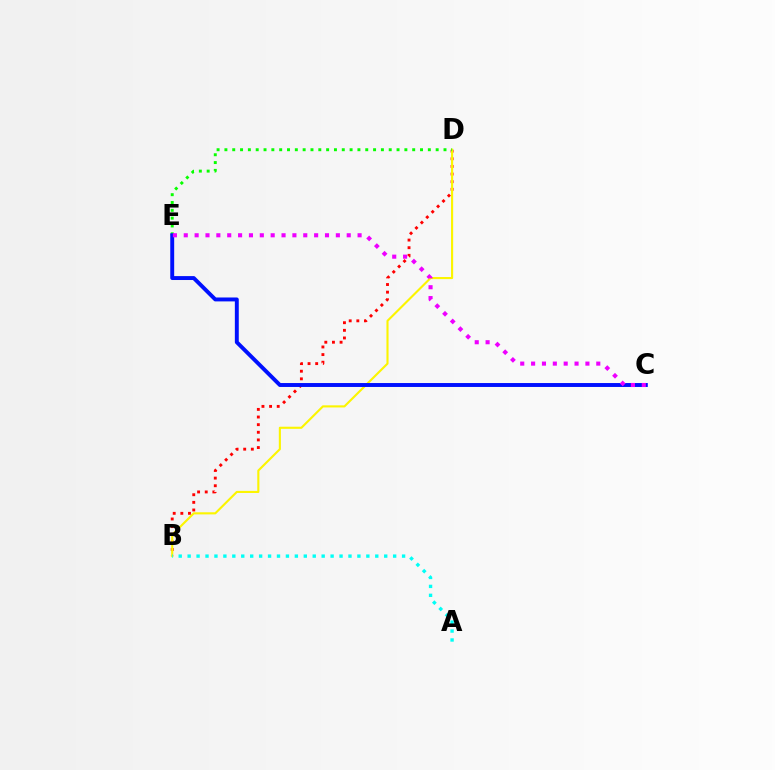{('B', 'D'): [{'color': '#ff0000', 'line_style': 'dotted', 'thickness': 2.07}, {'color': '#fcf500', 'line_style': 'solid', 'thickness': 1.53}], ('D', 'E'): [{'color': '#08ff00', 'line_style': 'dotted', 'thickness': 2.13}], ('A', 'B'): [{'color': '#00fff6', 'line_style': 'dotted', 'thickness': 2.43}], ('C', 'E'): [{'color': '#0010ff', 'line_style': 'solid', 'thickness': 2.82}, {'color': '#ee00ff', 'line_style': 'dotted', 'thickness': 2.95}]}